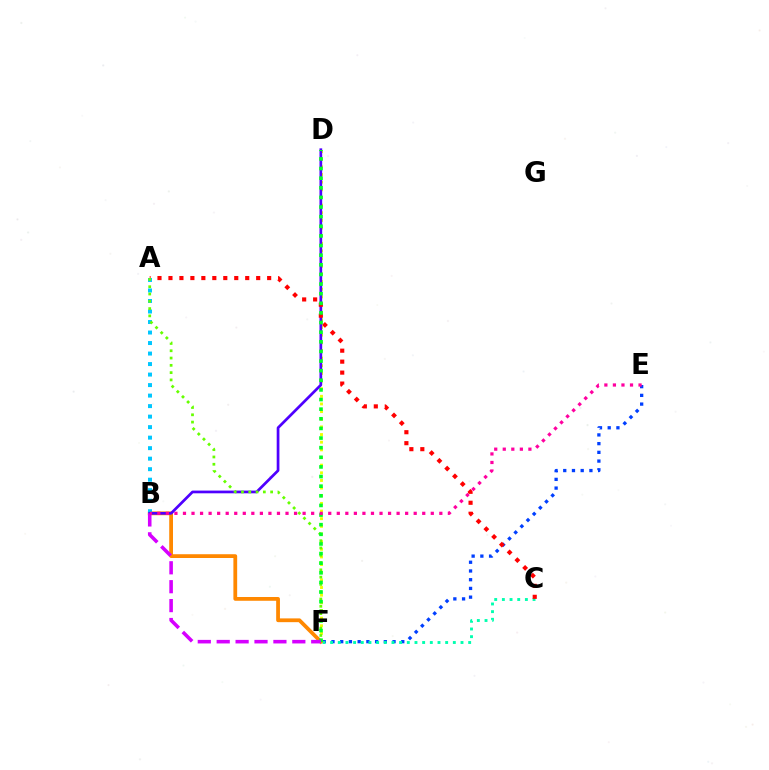{('E', 'F'): [{'color': '#003fff', 'line_style': 'dotted', 'thickness': 2.37}], ('D', 'F'): [{'color': '#eeff00', 'line_style': 'dotted', 'thickness': 2.08}, {'color': '#00ff27', 'line_style': 'dotted', 'thickness': 2.62}], ('C', 'F'): [{'color': '#00ffaf', 'line_style': 'dotted', 'thickness': 2.08}], ('B', 'F'): [{'color': '#ff8800', 'line_style': 'solid', 'thickness': 2.72}, {'color': '#d600ff', 'line_style': 'dashed', 'thickness': 2.57}], ('A', 'B'): [{'color': '#00c7ff', 'line_style': 'dotted', 'thickness': 2.86}], ('B', 'D'): [{'color': '#4f00ff', 'line_style': 'solid', 'thickness': 1.96}], ('A', 'C'): [{'color': '#ff0000', 'line_style': 'dotted', 'thickness': 2.98}], ('A', 'F'): [{'color': '#66ff00', 'line_style': 'dotted', 'thickness': 1.98}], ('B', 'E'): [{'color': '#ff00a0', 'line_style': 'dotted', 'thickness': 2.32}]}